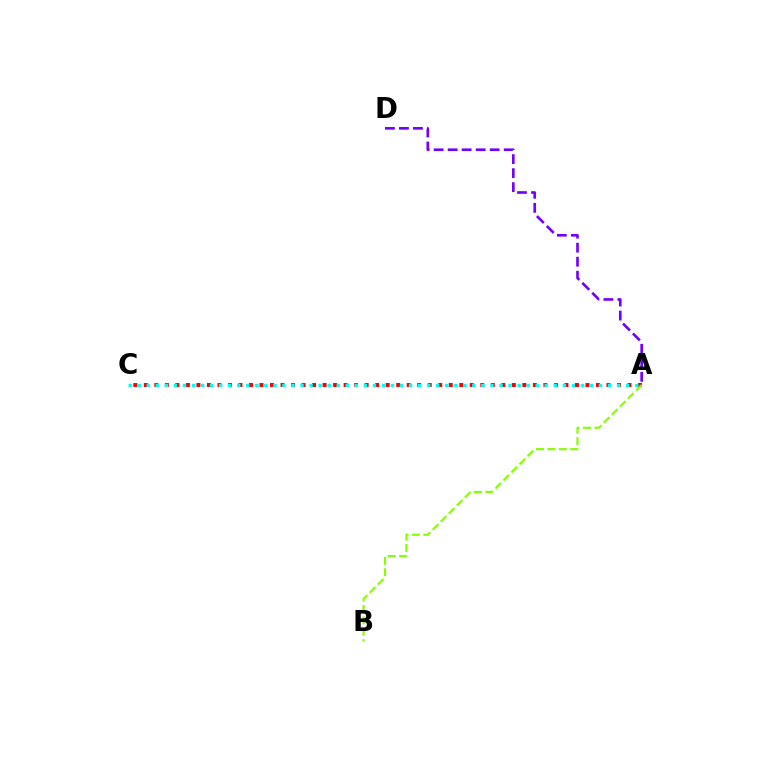{('A', 'C'): [{'color': '#ff0000', 'line_style': 'dotted', 'thickness': 2.86}, {'color': '#00fff6', 'line_style': 'dotted', 'thickness': 2.46}], ('A', 'B'): [{'color': '#84ff00', 'line_style': 'dashed', 'thickness': 1.55}], ('A', 'D'): [{'color': '#7200ff', 'line_style': 'dashed', 'thickness': 1.9}]}